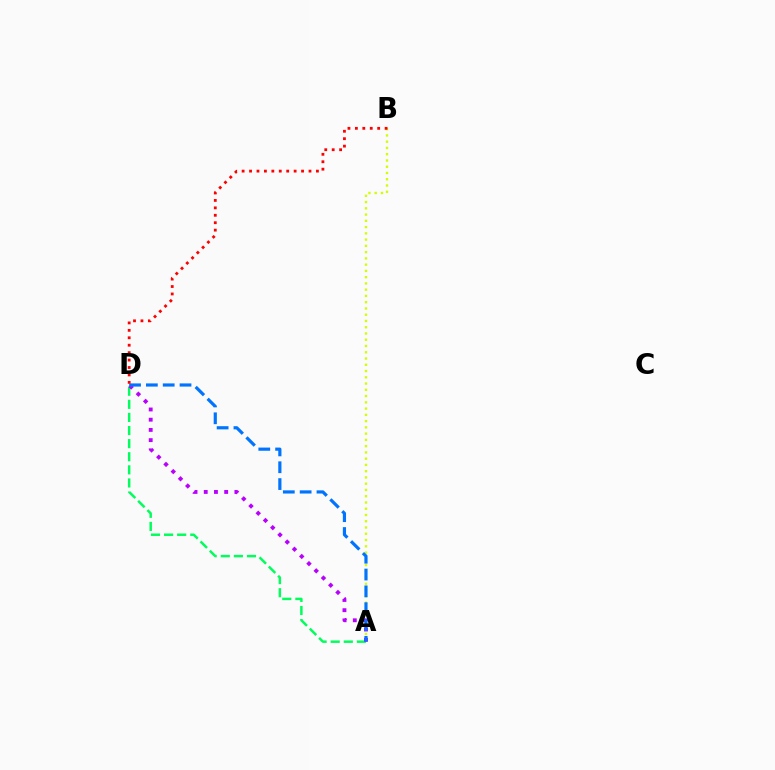{('A', 'D'): [{'color': '#00ff5c', 'line_style': 'dashed', 'thickness': 1.78}, {'color': '#b900ff', 'line_style': 'dotted', 'thickness': 2.78}, {'color': '#0074ff', 'line_style': 'dashed', 'thickness': 2.29}], ('A', 'B'): [{'color': '#d1ff00', 'line_style': 'dotted', 'thickness': 1.7}], ('B', 'D'): [{'color': '#ff0000', 'line_style': 'dotted', 'thickness': 2.02}]}